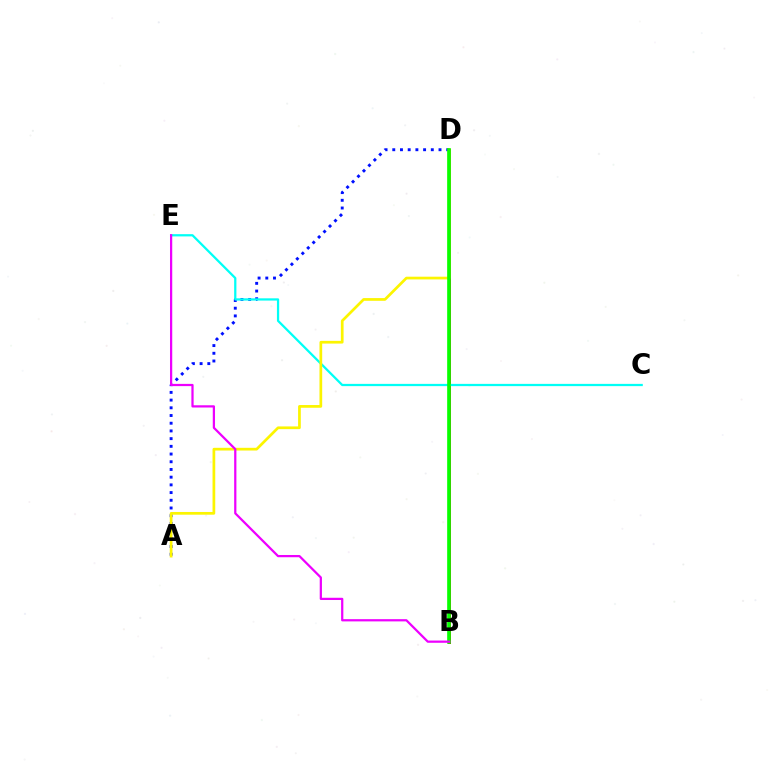{('B', 'D'): [{'color': '#ff0000', 'line_style': 'solid', 'thickness': 2.15}, {'color': '#08ff00', 'line_style': 'solid', 'thickness': 2.63}], ('A', 'D'): [{'color': '#0010ff', 'line_style': 'dotted', 'thickness': 2.09}, {'color': '#fcf500', 'line_style': 'solid', 'thickness': 1.95}], ('C', 'E'): [{'color': '#00fff6', 'line_style': 'solid', 'thickness': 1.62}], ('B', 'E'): [{'color': '#ee00ff', 'line_style': 'solid', 'thickness': 1.61}]}